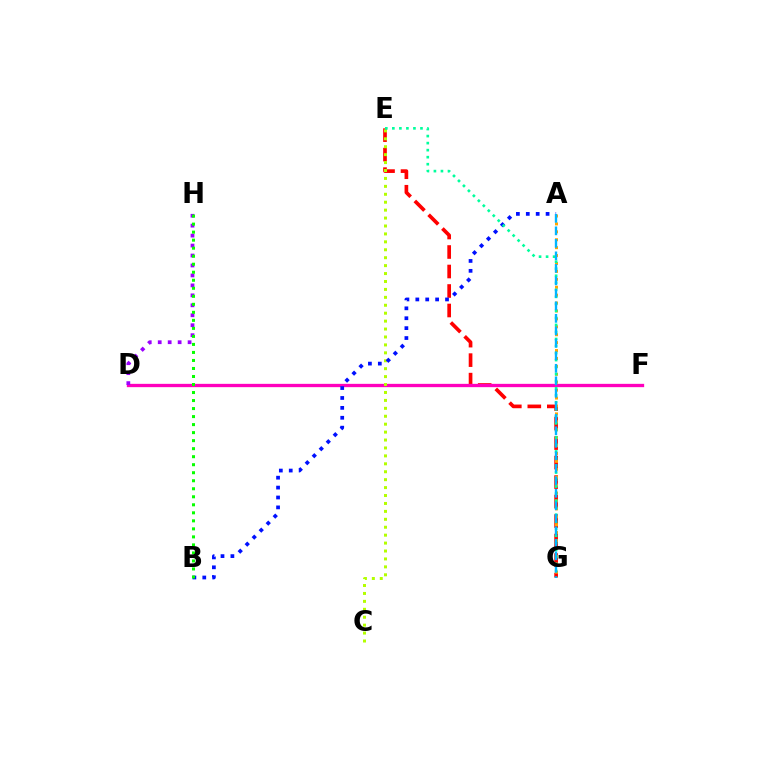{('E', 'G'): [{'color': '#ff0000', 'line_style': 'dashed', 'thickness': 2.65}, {'color': '#00ff9d', 'line_style': 'dotted', 'thickness': 1.91}], ('D', 'F'): [{'color': '#ff00bd', 'line_style': 'solid', 'thickness': 2.39}], ('A', 'G'): [{'color': '#ffa500', 'line_style': 'dotted', 'thickness': 2.15}, {'color': '#00b5ff', 'line_style': 'dashed', 'thickness': 1.7}], ('C', 'E'): [{'color': '#b3ff00', 'line_style': 'dotted', 'thickness': 2.15}], ('D', 'H'): [{'color': '#9b00ff', 'line_style': 'dotted', 'thickness': 2.71}], ('A', 'B'): [{'color': '#0010ff', 'line_style': 'dotted', 'thickness': 2.69}], ('B', 'H'): [{'color': '#08ff00', 'line_style': 'dotted', 'thickness': 2.18}]}